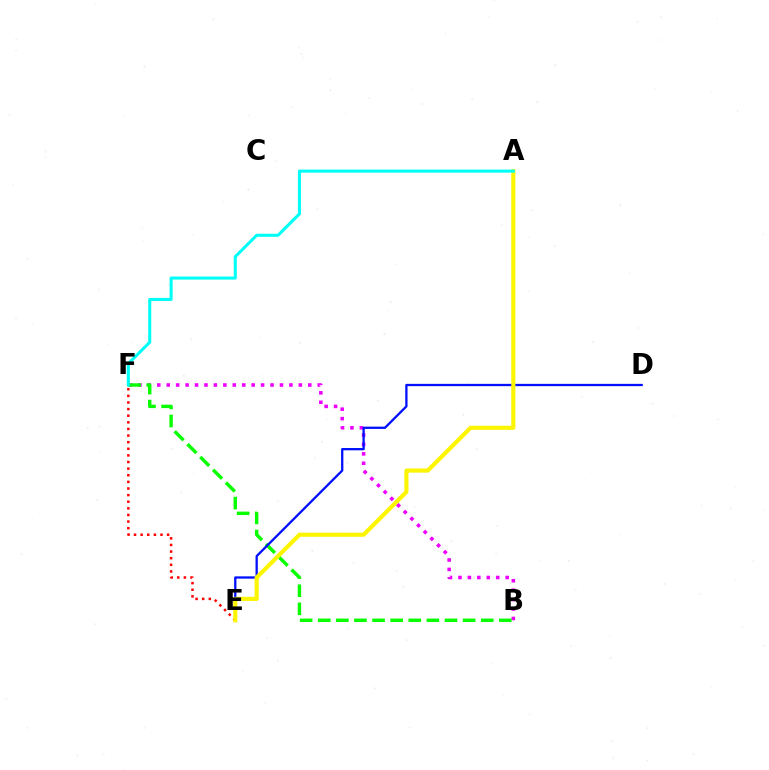{('B', 'F'): [{'color': '#ee00ff', 'line_style': 'dotted', 'thickness': 2.56}, {'color': '#08ff00', 'line_style': 'dashed', 'thickness': 2.46}], ('D', 'E'): [{'color': '#0010ff', 'line_style': 'solid', 'thickness': 1.65}], ('E', 'F'): [{'color': '#ff0000', 'line_style': 'dotted', 'thickness': 1.8}], ('A', 'E'): [{'color': '#fcf500', 'line_style': 'solid', 'thickness': 2.98}], ('A', 'F'): [{'color': '#00fff6', 'line_style': 'solid', 'thickness': 2.2}]}